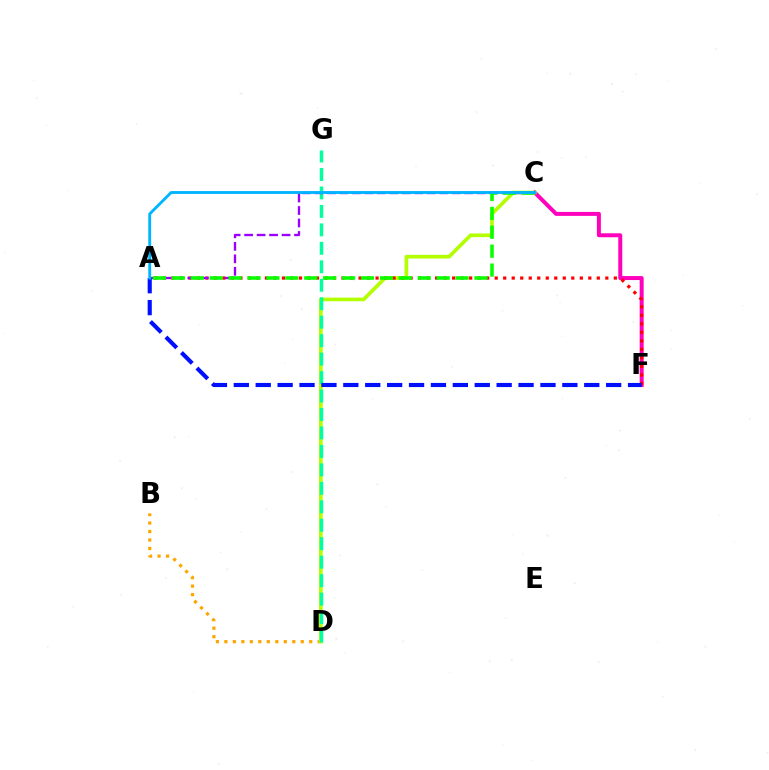{('B', 'D'): [{'color': '#ffa500', 'line_style': 'dotted', 'thickness': 2.31}], ('C', 'F'): [{'color': '#ff00bd', 'line_style': 'solid', 'thickness': 2.86}], ('C', 'D'): [{'color': '#b3ff00', 'line_style': 'solid', 'thickness': 2.63}], ('A', 'F'): [{'color': '#ff0000', 'line_style': 'dotted', 'thickness': 2.31}, {'color': '#0010ff', 'line_style': 'dashed', 'thickness': 2.98}], ('D', 'G'): [{'color': '#00ff9d', 'line_style': 'dashed', 'thickness': 2.51}], ('A', 'C'): [{'color': '#9b00ff', 'line_style': 'dashed', 'thickness': 1.7}, {'color': '#08ff00', 'line_style': 'dashed', 'thickness': 2.57}, {'color': '#00b5ff', 'line_style': 'solid', 'thickness': 2.07}]}